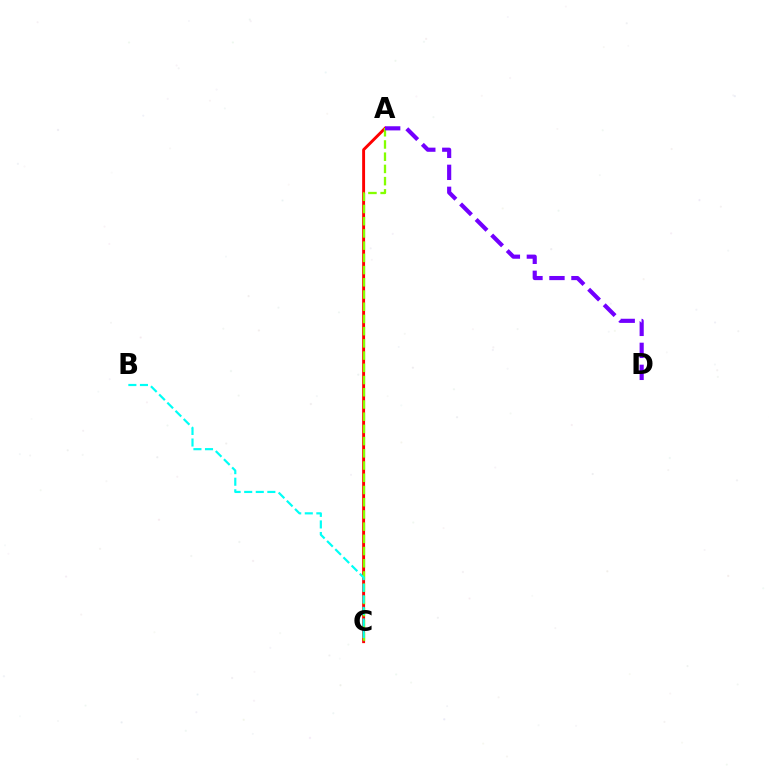{('A', 'C'): [{'color': '#ff0000', 'line_style': 'solid', 'thickness': 2.1}, {'color': '#84ff00', 'line_style': 'dashed', 'thickness': 1.66}], ('B', 'C'): [{'color': '#00fff6', 'line_style': 'dashed', 'thickness': 1.57}], ('A', 'D'): [{'color': '#7200ff', 'line_style': 'dashed', 'thickness': 2.99}]}